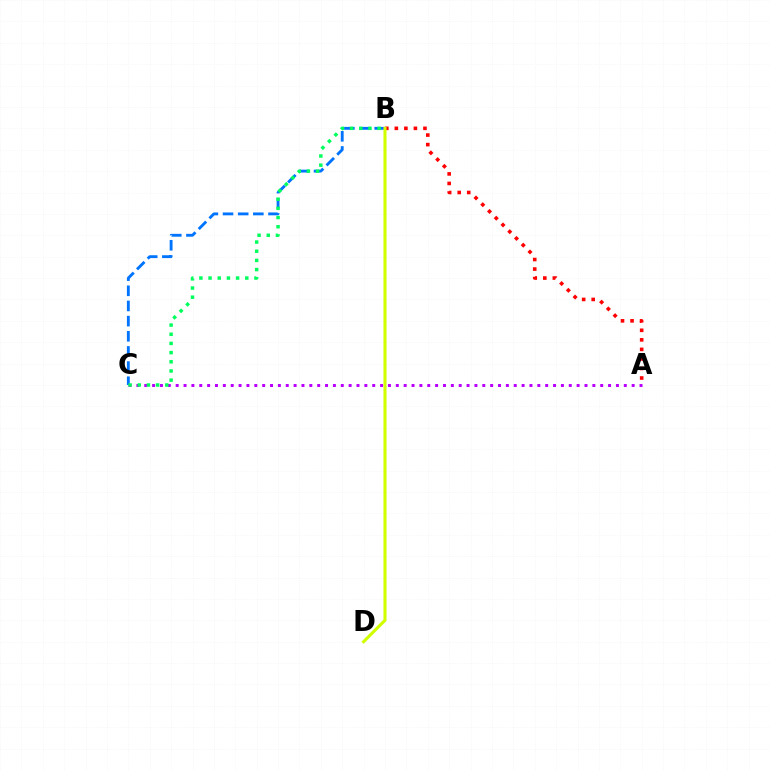{('B', 'C'): [{'color': '#0074ff', 'line_style': 'dashed', 'thickness': 2.06}, {'color': '#00ff5c', 'line_style': 'dotted', 'thickness': 2.49}], ('A', 'C'): [{'color': '#b900ff', 'line_style': 'dotted', 'thickness': 2.14}], ('A', 'B'): [{'color': '#ff0000', 'line_style': 'dotted', 'thickness': 2.59}], ('B', 'D'): [{'color': '#d1ff00', 'line_style': 'solid', 'thickness': 2.22}]}